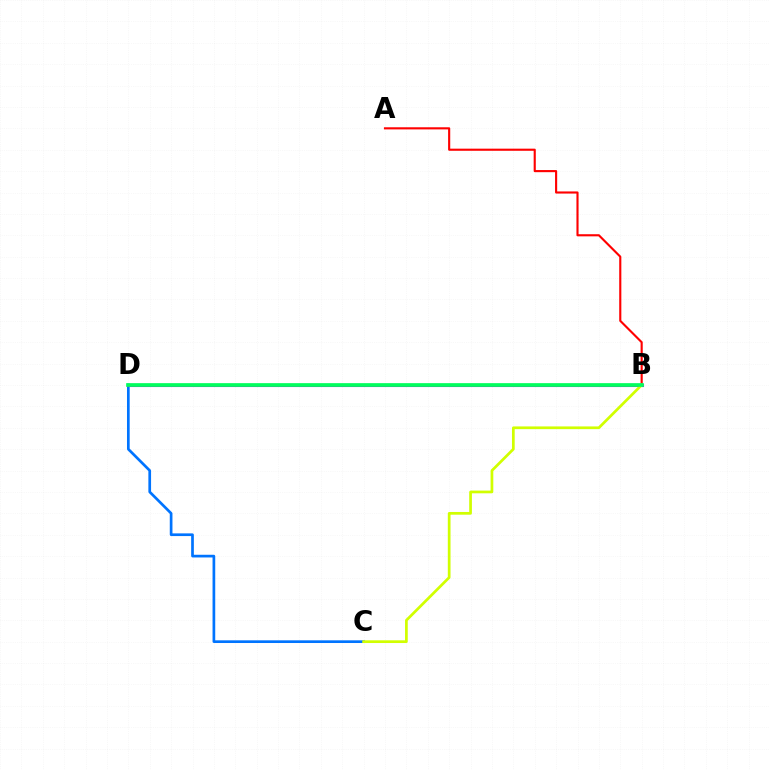{('C', 'D'): [{'color': '#0074ff', 'line_style': 'solid', 'thickness': 1.94}], ('A', 'B'): [{'color': '#ff0000', 'line_style': 'solid', 'thickness': 1.53}], ('B', 'D'): [{'color': '#b900ff', 'line_style': 'solid', 'thickness': 2.22}, {'color': '#00ff5c', 'line_style': 'solid', 'thickness': 2.66}], ('B', 'C'): [{'color': '#d1ff00', 'line_style': 'solid', 'thickness': 1.96}]}